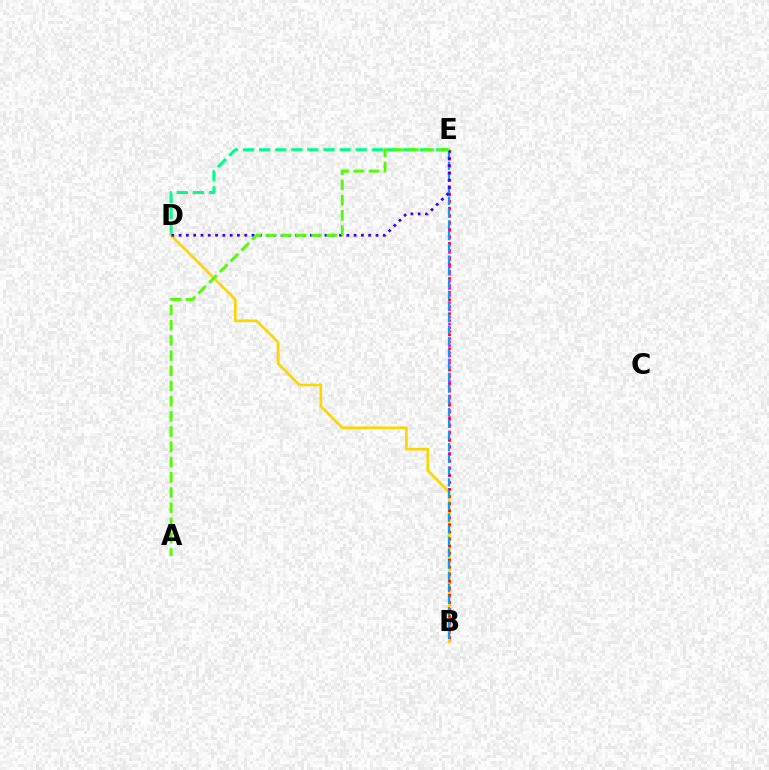{('D', 'E'): [{'color': '#00ff86', 'line_style': 'dashed', 'thickness': 2.19}, {'color': '#3700ff', 'line_style': 'dotted', 'thickness': 1.98}], ('B', 'E'): [{'color': '#ff00ed', 'line_style': 'dotted', 'thickness': 1.95}, {'color': '#ff0000', 'line_style': 'dotted', 'thickness': 1.91}, {'color': '#009eff', 'line_style': 'dashed', 'thickness': 1.59}], ('B', 'D'): [{'color': '#ffd500', 'line_style': 'solid', 'thickness': 1.92}], ('A', 'E'): [{'color': '#4fff00', 'line_style': 'dashed', 'thickness': 2.07}]}